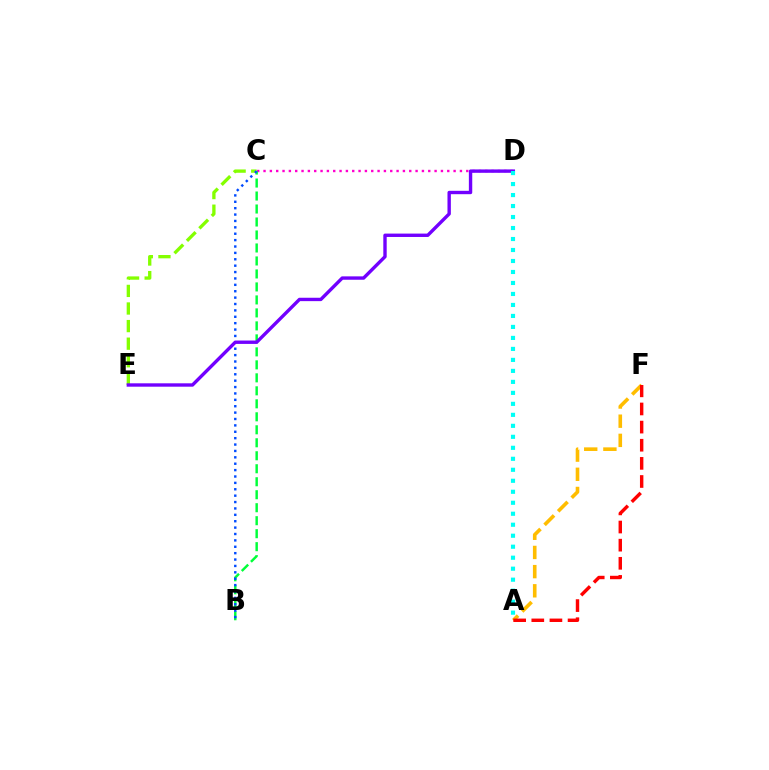{('C', 'D'): [{'color': '#ff00cf', 'line_style': 'dotted', 'thickness': 1.72}], ('C', 'E'): [{'color': '#84ff00', 'line_style': 'dashed', 'thickness': 2.39}], ('B', 'C'): [{'color': '#00ff39', 'line_style': 'dashed', 'thickness': 1.76}, {'color': '#004bff', 'line_style': 'dotted', 'thickness': 1.74}], ('A', 'F'): [{'color': '#ffbd00', 'line_style': 'dashed', 'thickness': 2.61}, {'color': '#ff0000', 'line_style': 'dashed', 'thickness': 2.46}], ('D', 'E'): [{'color': '#7200ff', 'line_style': 'solid', 'thickness': 2.43}], ('A', 'D'): [{'color': '#00fff6', 'line_style': 'dotted', 'thickness': 2.99}]}